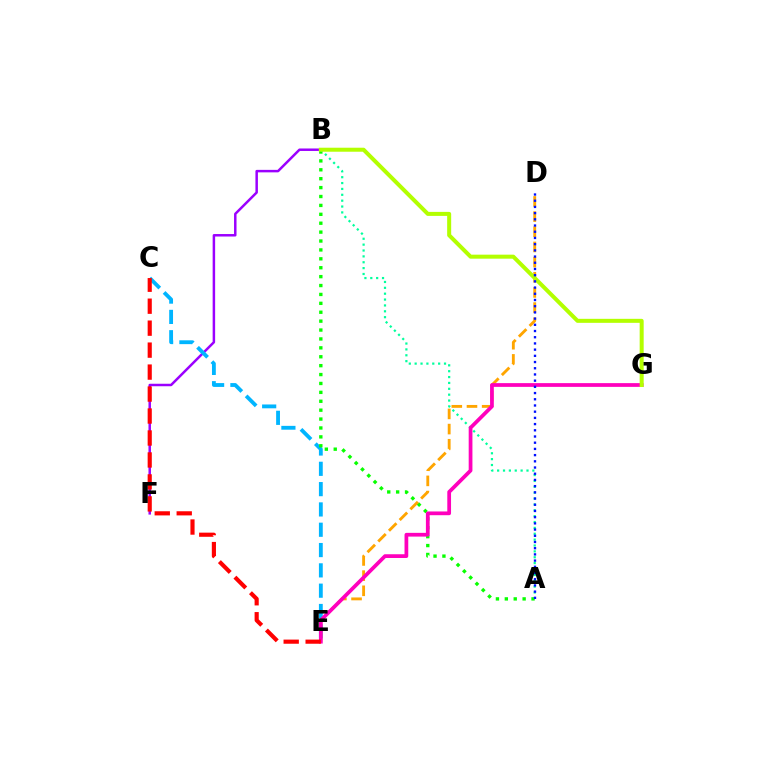{('B', 'F'): [{'color': '#9b00ff', 'line_style': 'solid', 'thickness': 1.79}], ('C', 'E'): [{'color': '#00b5ff', 'line_style': 'dashed', 'thickness': 2.76}, {'color': '#ff0000', 'line_style': 'dashed', 'thickness': 2.98}], ('A', 'B'): [{'color': '#08ff00', 'line_style': 'dotted', 'thickness': 2.42}, {'color': '#00ff9d', 'line_style': 'dotted', 'thickness': 1.59}], ('D', 'E'): [{'color': '#ffa500', 'line_style': 'dashed', 'thickness': 2.06}], ('E', 'G'): [{'color': '#ff00bd', 'line_style': 'solid', 'thickness': 2.69}], ('B', 'G'): [{'color': '#b3ff00', 'line_style': 'solid', 'thickness': 2.89}], ('A', 'D'): [{'color': '#0010ff', 'line_style': 'dotted', 'thickness': 1.69}]}